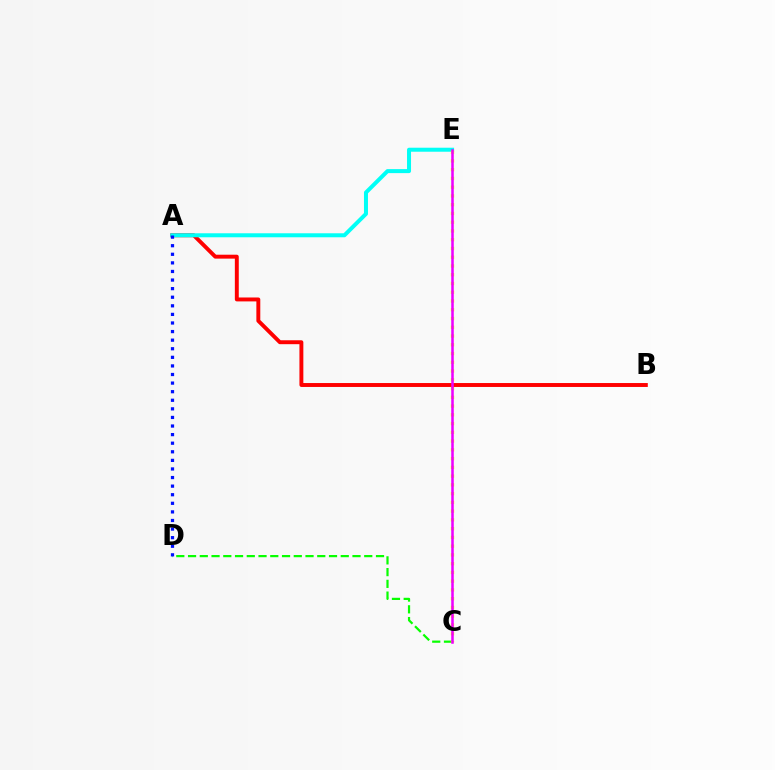{('C', 'D'): [{'color': '#08ff00', 'line_style': 'dashed', 'thickness': 1.6}], ('A', 'B'): [{'color': '#ff0000', 'line_style': 'solid', 'thickness': 2.82}], ('A', 'E'): [{'color': '#00fff6', 'line_style': 'solid', 'thickness': 2.88}], ('A', 'D'): [{'color': '#0010ff', 'line_style': 'dotted', 'thickness': 2.33}], ('C', 'E'): [{'color': '#fcf500', 'line_style': 'dotted', 'thickness': 2.38}, {'color': '#ee00ff', 'line_style': 'solid', 'thickness': 1.83}]}